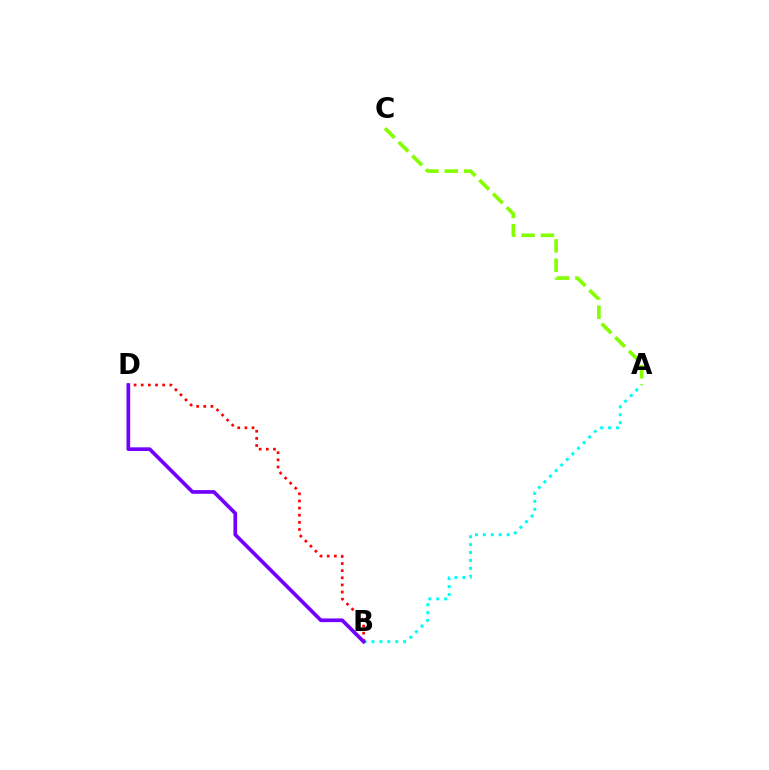{('A', 'B'): [{'color': '#00fff6', 'line_style': 'dotted', 'thickness': 2.15}], ('B', 'D'): [{'color': '#ff0000', 'line_style': 'dotted', 'thickness': 1.94}, {'color': '#7200ff', 'line_style': 'solid', 'thickness': 2.65}], ('A', 'C'): [{'color': '#84ff00', 'line_style': 'dashed', 'thickness': 2.62}]}